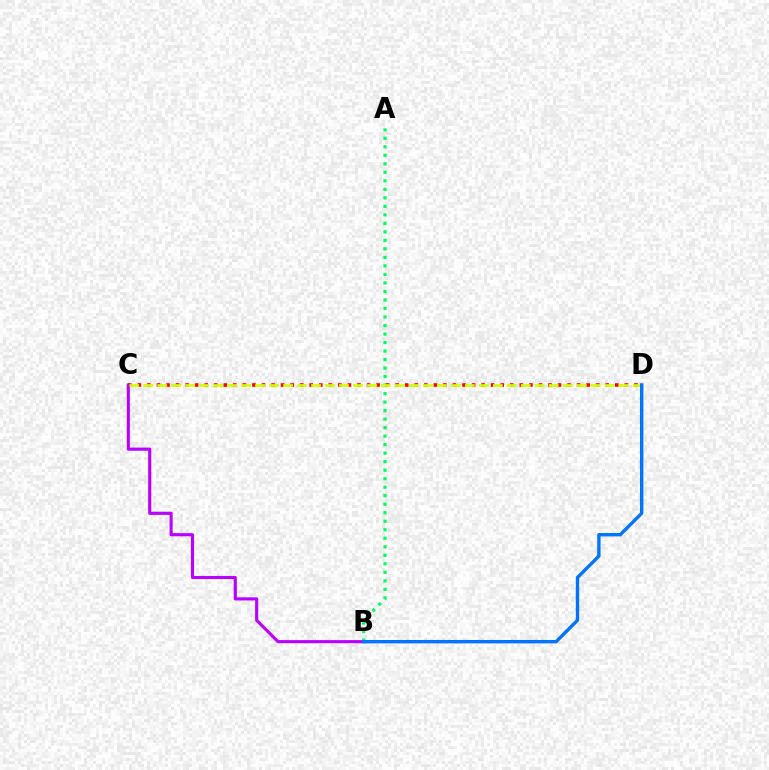{('A', 'B'): [{'color': '#00ff5c', 'line_style': 'dotted', 'thickness': 2.31}], ('C', 'D'): [{'color': '#ff0000', 'line_style': 'dotted', 'thickness': 2.59}, {'color': '#d1ff00', 'line_style': 'dashed', 'thickness': 1.9}], ('B', 'C'): [{'color': '#b900ff', 'line_style': 'solid', 'thickness': 2.24}], ('B', 'D'): [{'color': '#0074ff', 'line_style': 'solid', 'thickness': 2.44}]}